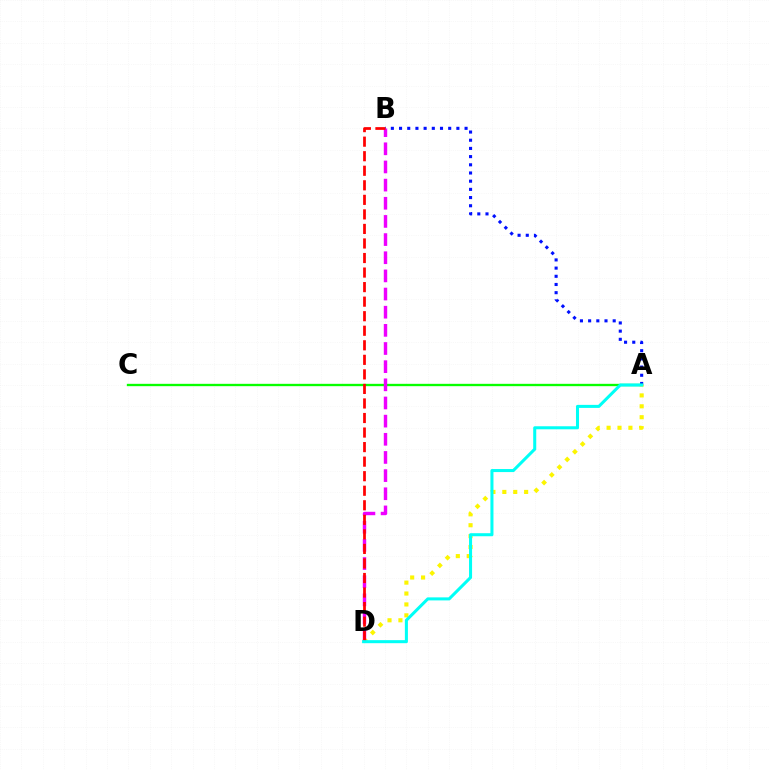{('A', 'B'): [{'color': '#0010ff', 'line_style': 'dotted', 'thickness': 2.23}], ('A', 'C'): [{'color': '#08ff00', 'line_style': 'solid', 'thickness': 1.69}], ('A', 'D'): [{'color': '#fcf500', 'line_style': 'dotted', 'thickness': 2.96}, {'color': '#00fff6', 'line_style': 'solid', 'thickness': 2.19}], ('B', 'D'): [{'color': '#ee00ff', 'line_style': 'dashed', 'thickness': 2.47}, {'color': '#ff0000', 'line_style': 'dashed', 'thickness': 1.98}]}